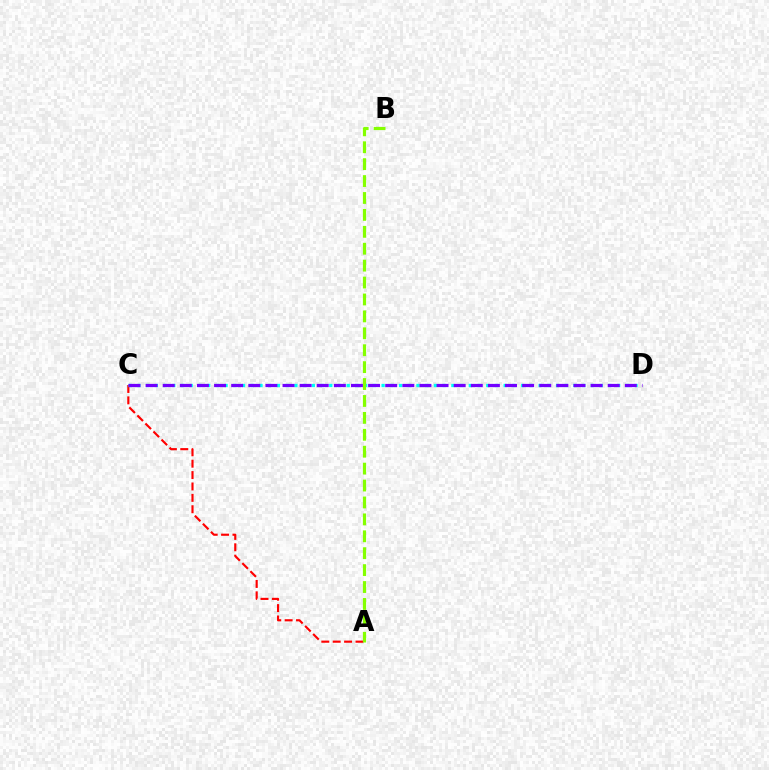{('A', 'C'): [{'color': '#ff0000', 'line_style': 'dashed', 'thickness': 1.55}], ('C', 'D'): [{'color': '#00fff6', 'line_style': 'dotted', 'thickness': 2.37}, {'color': '#7200ff', 'line_style': 'dashed', 'thickness': 2.33}], ('A', 'B'): [{'color': '#84ff00', 'line_style': 'dashed', 'thickness': 2.3}]}